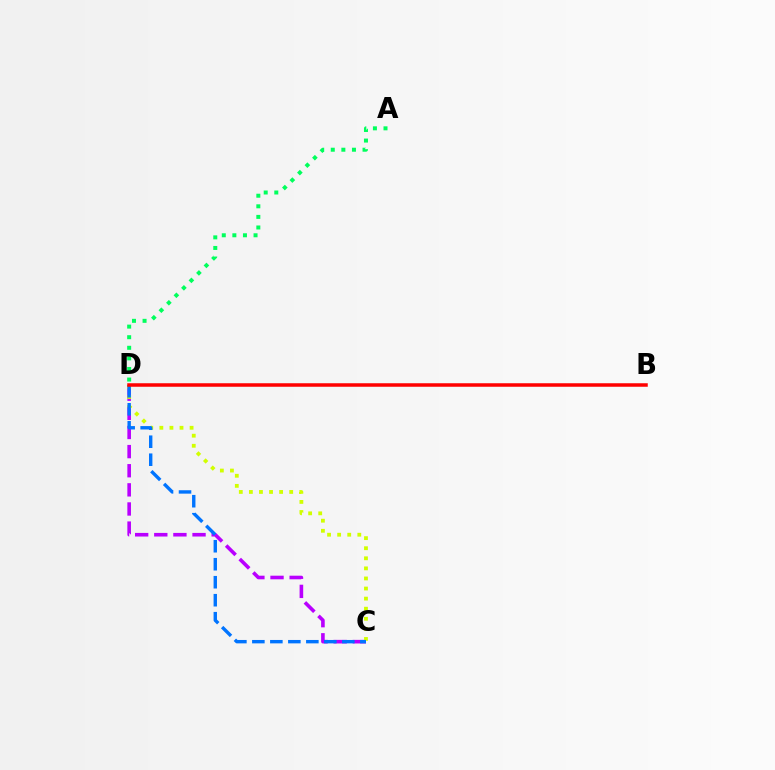{('C', 'D'): [{'color': '#b900ff', 'line_style': 'dashed', 'thickness': 2.6}, {'color': '#d1ff00', 'line_style': 'dotted', 'thickness': 2.74}, {'color': '#0074ff', 'line_style': 'dashed', 'thickness': 2.44}], ('B', 'D'): [{'color': '#ff0000', 'line_style': 'solid', 'thickness': 2.53}], ('A', 'D'): [{'color': '#00ff5c', 'line_style': 'dotted', 'thickness': 2.88}]}